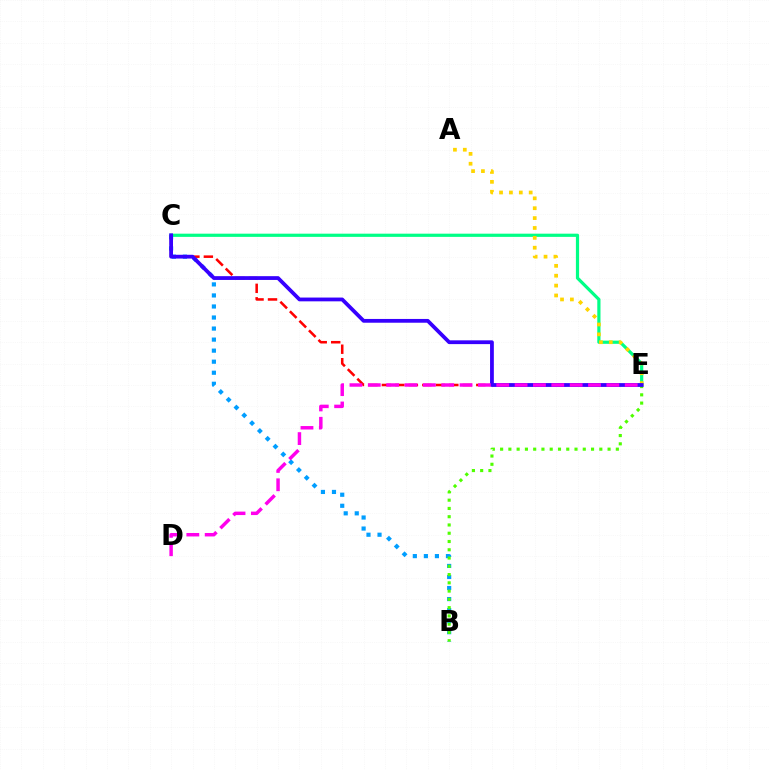{('C', 'E'): [{'color': '#00ff86', 'line_style': 'solid', 'thickness': 2.31}, {'color': '#ff0000', 'line_style': 'dashed', 'thickness': 1.83}, {'color': '#3700ff', 'line_style': 'solid', 'thickness': 2.72}], ('A', 'E'): [{'color': '#ffd500', 'line_style': 'dotted', 'thickness': 2.68}], ('B', 'C'): [{'color': '#009eff', 'line_style': 'dotted', 'thickness': 3.0}], ('B', 'E'): [{'color': '#4fff00', 'line_style': 'dotted', 'thickness': 2.25}], ('D', 'E'): [{'color': '#ff00ed', 'line_style': 'dashed', 'thickness': 2.49}]}